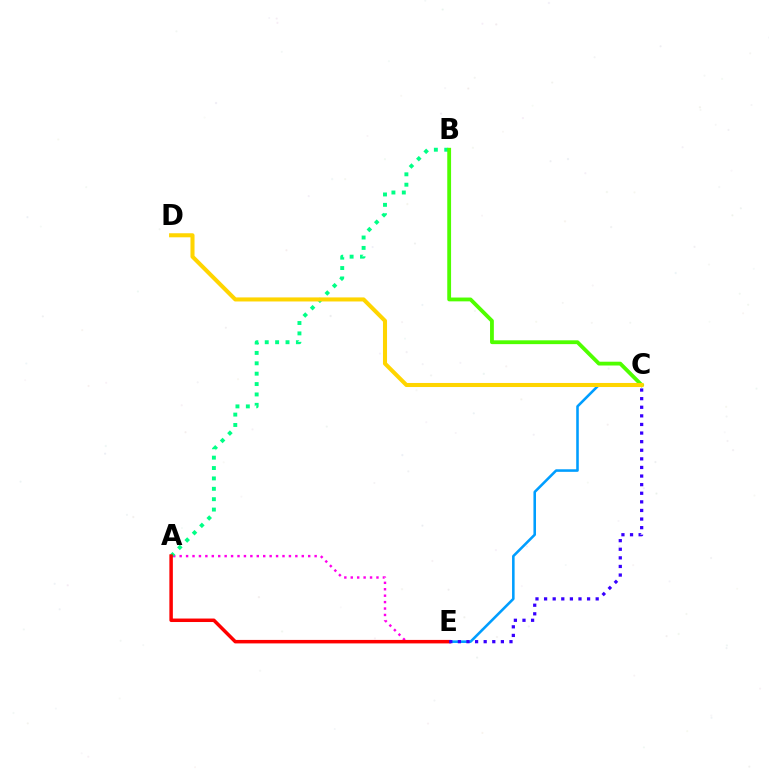{('A', 'E'): [{'color': '#ff00ed', 'line_style': 'dotted', 'thickness': 1.75}, {'color': '#ff0000', 'line_style': 'solid', 'thickness': 2.51}], ('C', 'E'): [{'color': '#009eff', 'line_style': 'solid', 'thickness': 1.85}, {'color': '#3700ff', 'line_style': 'dotted', 'thickness': 2.34}], ('A', 'B'): [{'color': '#00ff86', 'line_style': 'dotted', 'thickness': 2.82}], ('B', 'C'): [{'color': '#4fff00', 'line_style': 'solid', 'thickness': 2.75}], ('C', 'D'): [{'color': '#ffd500', 'line_style': 'solid', 'thickness': 2.92}]}